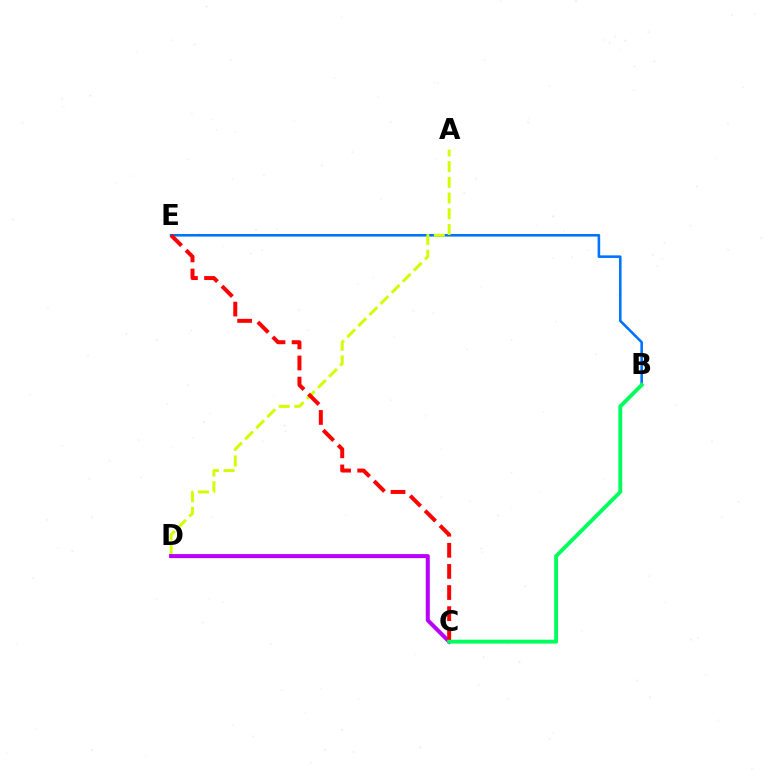{('B', 'E'): [{'color': '#0074ff', 'line_style': 'solid', 'thickness': 1.87}], ('A', 'D'): [{'color': '#d1ff00', 'line_style': 'dashed', 'thickness': 2.13}], ('C', 'D'): [{'color': '#b900ff', 'line_style': 'solid', 'thickness': 2.9}], ('C', 'E'): [{'color': '#ff0000', 'line_style': 'dashed', 'thickness': 2.87}], ('B', 'C'): [{'color': '#00ff5c', 'line_style': 'solid', 'thickness': 2.8}]}